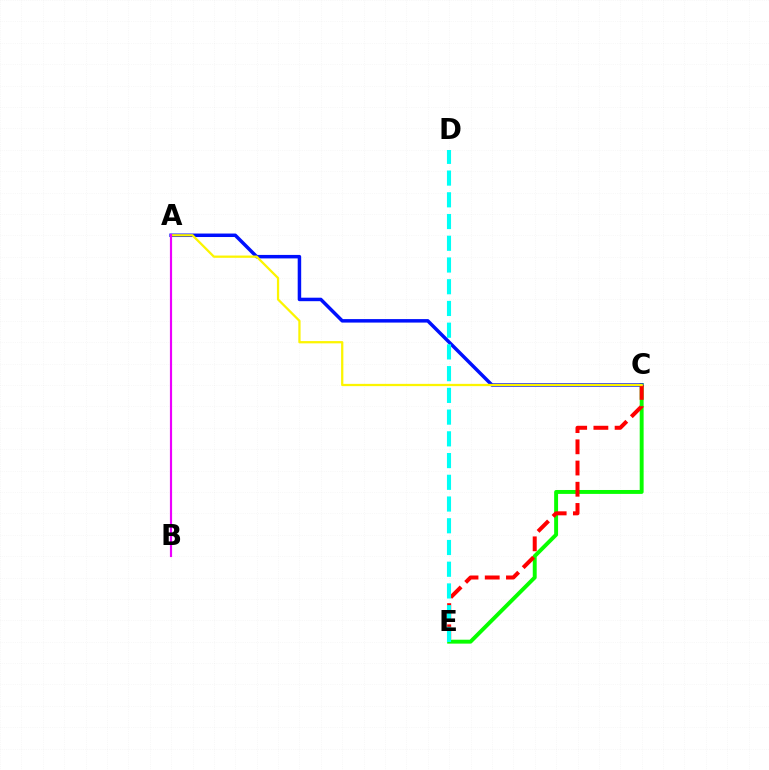{('C', 'E'): [{'color': '#08ff00', 'line_style': 'solid', 'thickness': 2.82}, {'color': '#ff0000', 'line_style': 'dashed', 'thickness': 2.88}], ('A', 'C'): [{'color': '#0010ff', 'line_style': 'solid', 'thickness': 2.51}, {'color': '#fcf500', 'line_style': 'solid', 'thickness': 1.63}], ('A', 'B'): [{'color': '#ee00ff', 'line_style': 'solid', 'thickness': 1.57}], ('D', 'E'): [{'color': '#00fff6', 'line_style': 'dashed', 'thickness': 2.95}]}